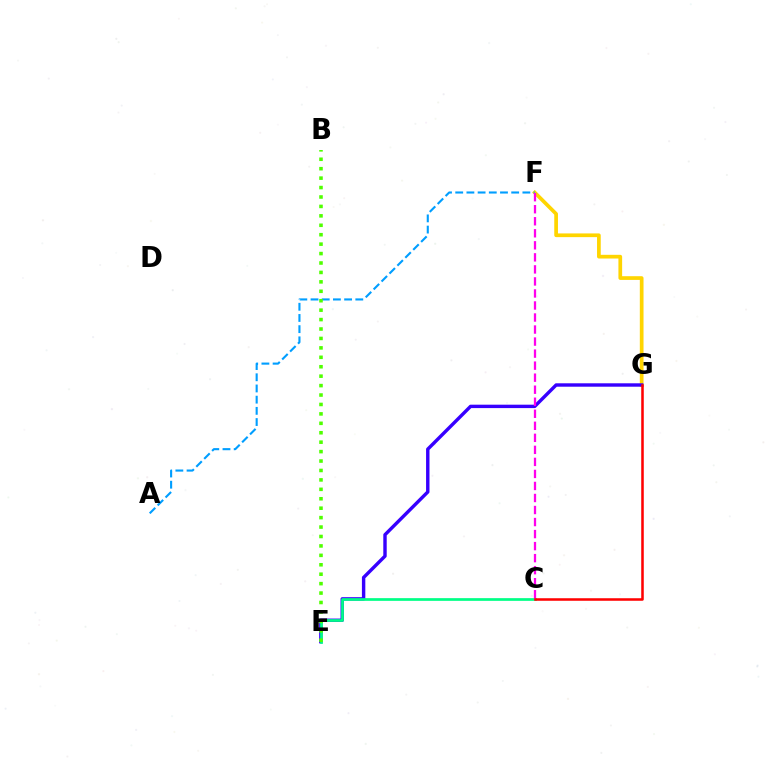{('F', 'G'): [{'color': '#ffd500', 'line_style': 'solid', 'thickness': 2.67}], ('E', 'G'): [{'color': '#3700ff', 'line_style': 'solid', 'thickness': 2.46}], ('C', 'E'): [{'color': '#00ff86', 'line_style': 'solid', 'thickness': 1.95}], ('A', 'F'): [{'color': '#009eff', 'line_style': 'dashed', 'thickness': 1.52}], ('B', 'E'): [{'color': '#4fff00', 'line_style': 'dotted', 'thickness': 2.56}], ('C', 'F'): [{'color': '#ff00ed', 'line_style': 'dashed', 'thickness': 1.63}], ('C', 'G'): [{'color': '#ff0000', 'line_style': 'solid', 'thickness': 1.83}]}